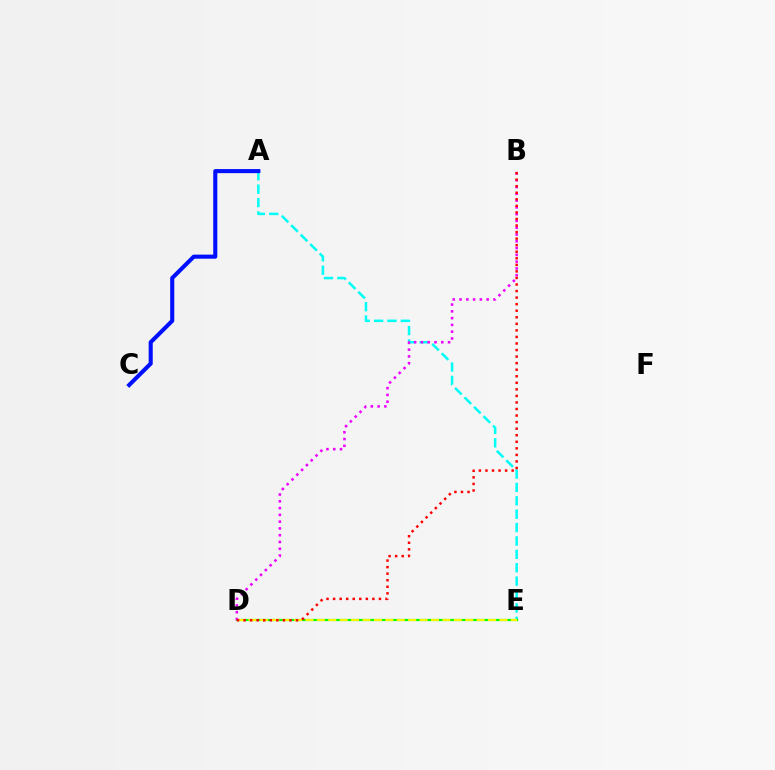{('A', 'E'): [{'color': '#00fff6', 'line_style': 'dashed', 'thickness': 1.82}], ('D', 'E'): [{'color': '#08ff00', 'line_style': 'solid', 'thickness': 1.57}, {'color': '#fcf500', 'line_style': 'dashed', 'thickness': 1.55}], ('B', 'D'): [{'color': '#ee00ff', 'line_style': 'dotted', 'thickness': 1.84}, {'color': '#ff0000', 'line_style': 'dotted', 'thickness': 1.78}], ('A', 'C'): [{'color': '#0010ff', 'line_style': 'solid', 'thickness': 2.94}]}